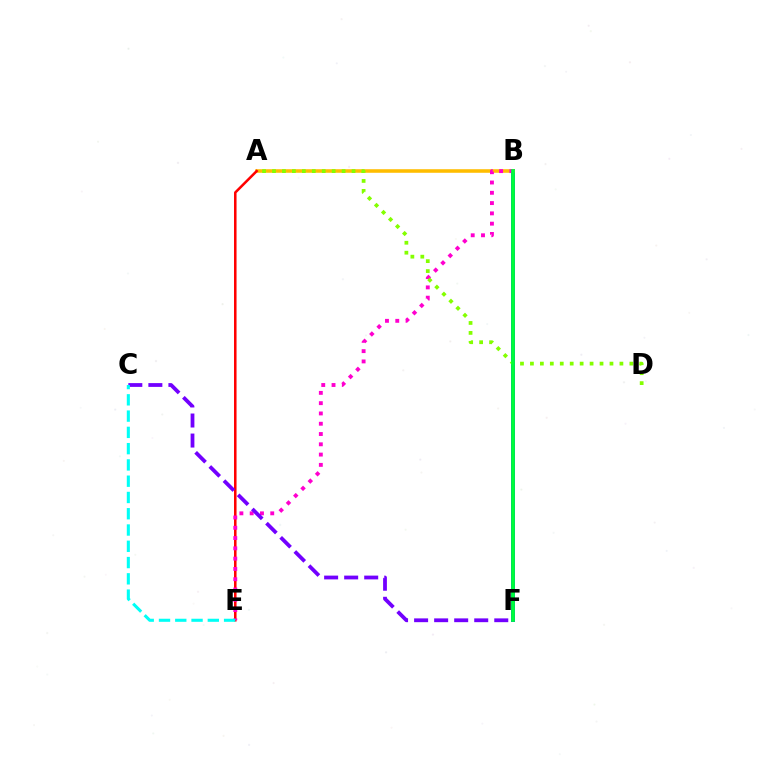{('B', 'F'): [{'color': '#004bff', 'line_style': 'solid', 'thickness': 2.85}, {'color': '#00ff39', 'line_style': 'solid', 'thickness': 2.66}], ('A', 'B'): [{'color': '#ffbd00', 'line_style': 'solid', 'thickness': 2.56}], ('A', 'E'): [{'color': '#ff0000', 'line_style': 'solid', 'thickness': 1.82}], ('B', 'E'): [{'color': '#ff00cf', 'line_style': 'dotted', 'thickness': 2.79}], ('A', 'D'): [{'color': '#84ff00', 'line_style': 'dotted', 'thickness': 2.7}], ('C', 'F'): [{'color': '#7200ff', 'line_style': 'dashed', 'thickness': 2.72}], ('C', 'E'): [{'color': '#00fff6', 'line_style': 'dashed', 'thickness': 2.21}]}